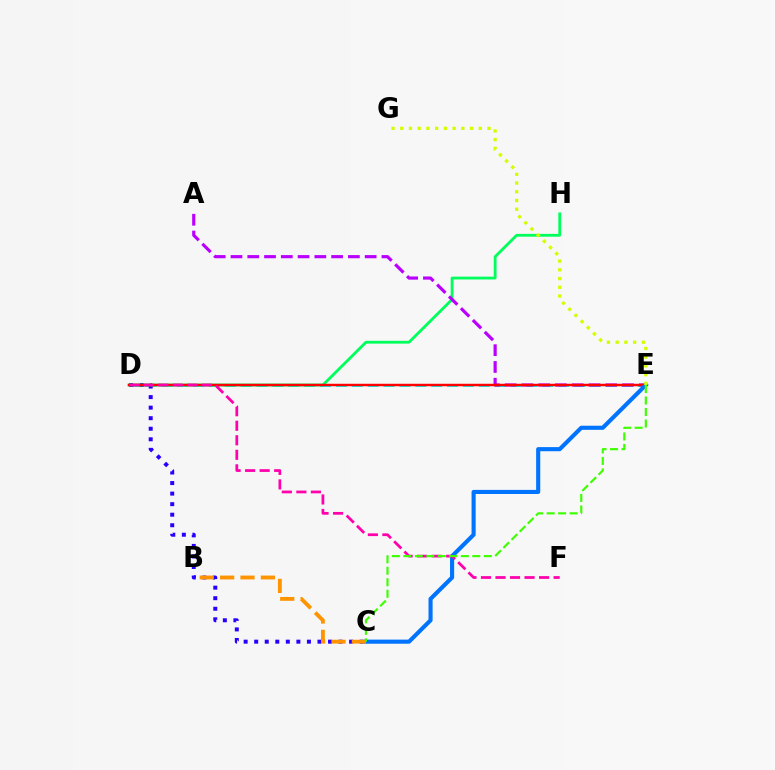{('D', 'E'): [{'color': '#00fff6', 'line_style': 'dashed', 'thickness': 2.16}, {'color': '#ff0000', 'line_style': 'solid', 'thickness': 1.77}], ('C', 'D'): [{'color': '#2500ff', 'line_style': 'dotted', 'thickness': 2.87}], ('D', 'H'): [{'color': '#00ff5c', 'line_style': 'solid', 'thickness': 2.03}], ('A', 'E'): [{'color': '#b900ff', 'line_style': 'dashed', 'thickness': 2.28}], ('C', 'E'): [{'color': '#0074ff', 'line_style': 'solid', 'thickness': 2.96}, {'color': '#3dff00', 'line_style': 'dashed', 'thickness': 1.56}], ('D', 'F'): [{'color': '#ff00ac', 'line_style': 'dashed', 'thickness': 1.97}], ('E', 'G'): [{'color': '#d1ff00', 'line_style': 'dotted', 'thickness': 2.37}], ('B', 'C'): [{'color': '#ff9400', 'line_style': 'dashed', 'thickness': 2.77}]}